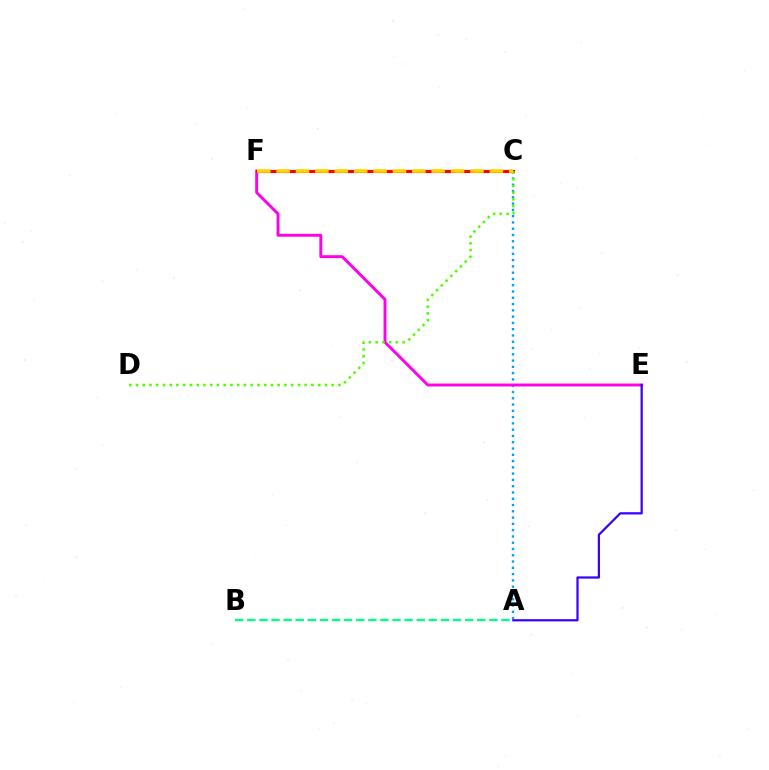{('A', 'C'): [{'color': '#009eff', 'line_style': 'dotted', 'thickness': 1.71}], ('E', 'F'): [{'color': '#ff00ed', 'line_style': 'solid', 'thickness': 2.1}], ('C', 'F'): [{'color': '#ff0000', 'line_style': 'solid', 'thickness': 2.23}, {'color': '#ffd500', 'line_style': 'dashed', 'thickness': 2.63}], ('C', 'D'): [{'color': '#4fff00', 'line_style': 'dotted', 'thickness': 1.83}], ('A', 'E'): [{'color': '#3700ff', 'line_style': 'solid', 'thickness': 1.6}], ('A', 'B'): [{'color': '#00ff86', 'line_style': 'dashed', 'thickness': 1.64}]}